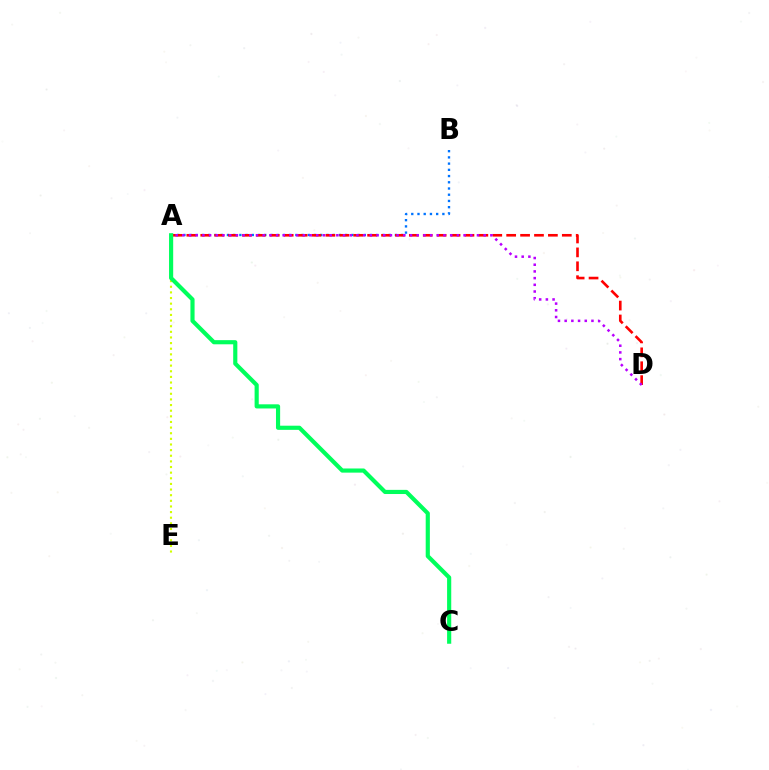{('A', 'B'): [{'color': '#0074ff', 'line_style': 'dotted', 'thickness': 1.69}], ('A', 'E'): [{'color': '#d1ff00', 'line_style': 'dotted', 'thickness': 1.53}], ('A', 'D'): [{'color': '#ff0000', 'line_style': 'dashed', 'thickness': 1.89}, {'color': '#b900ff', 'line_style': 'dotted', 'thickness': 1.82}], ('A', 'C'): [{'color': '#00ff5c', 'line_style': 'solid', 'thickness': 2.99}]}